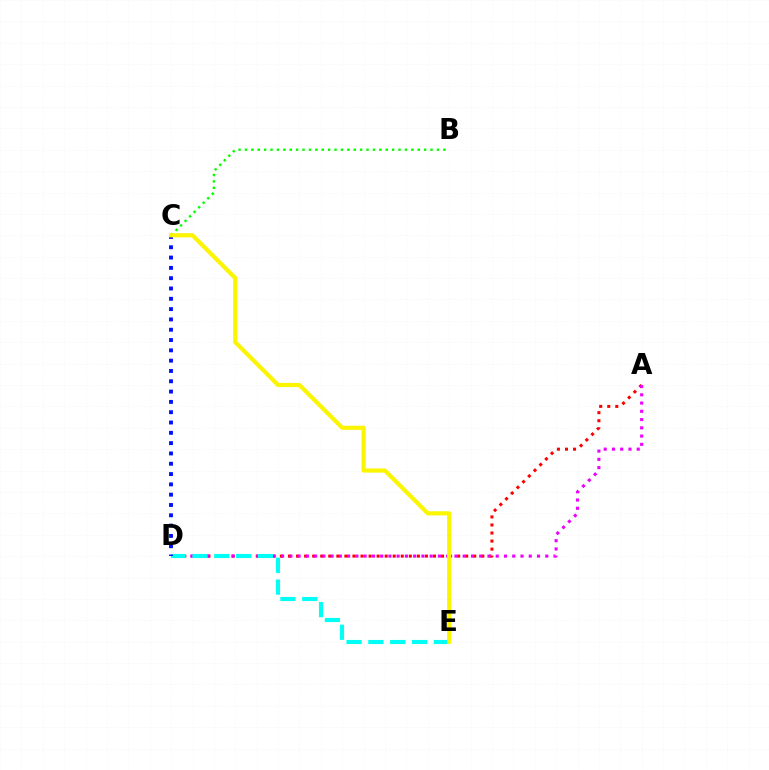{('B', 'C'): [{'color': '#08ff00', 'line_style': 'dotted', 'thickness': 1.74}], ('A', 'D'): [{'color': '#ff0000', 'line_style': 'dotted', 'thickness': 2.19}, {'color': '#ee00ff', 'line_style': 'dotted', 'thickness': 2.24}], ('D', 'E'): [{'color': '#00fff6', 'line_style': 'dashed', 'thickness': 2.97}], ('C', 'D'): [{'color': '#0010ff', 'line_style': 'dotted', 'thickness': 2.8}], ('C', 'E'): [{'color': '#fcf500', 'line_style': 'solid', 'thickness': 2.99}]}